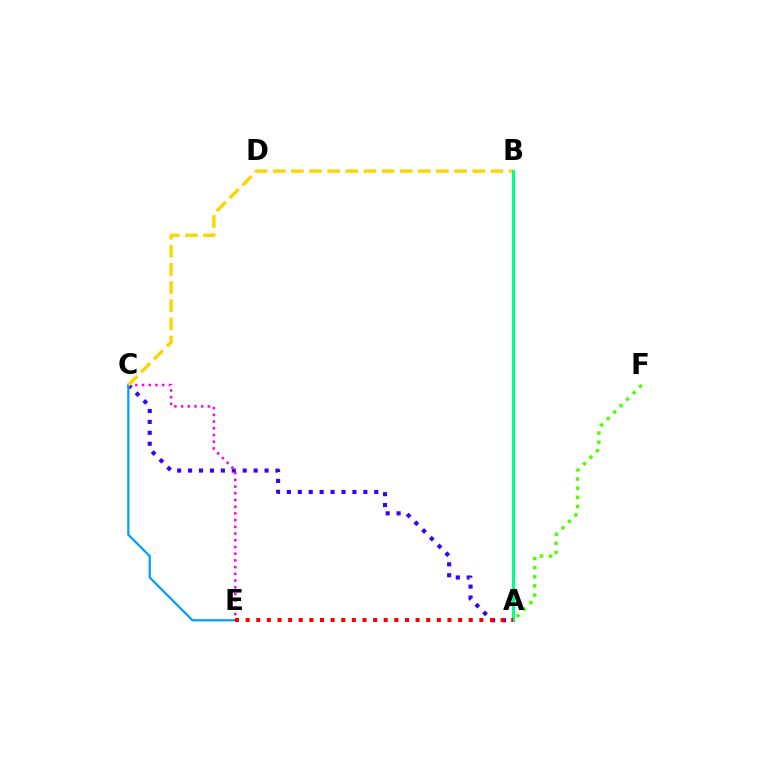{('A', 'C'): [{'color': '#3700ff', 'line_style': 'dotted', 'thickness': 2.97}], ('A', 'F'): [{'color': '#4fff00', 'line_style': 'dotted', 'thickness': 2.48}], ('C', 'E'): [{'color': '#ff00ed', 'line_style': 'dotted', 'thickness': 1.82}, {'color': '#009eff', 'line_style': 'solid', 'thickness': 1.59}], ('B', 'C'): [{'color': '#ffd500', 'line_style': 'dashed', 'thickness': 2.46}], ('A', 'B'): [{'color': '#00ff86', 'line_style': 'solid', 'thickness': 2.17}], ('A', 'E'): [{'color': '#ff0000', 'line_style': 'dotted', 'thickness': 2.89}]}